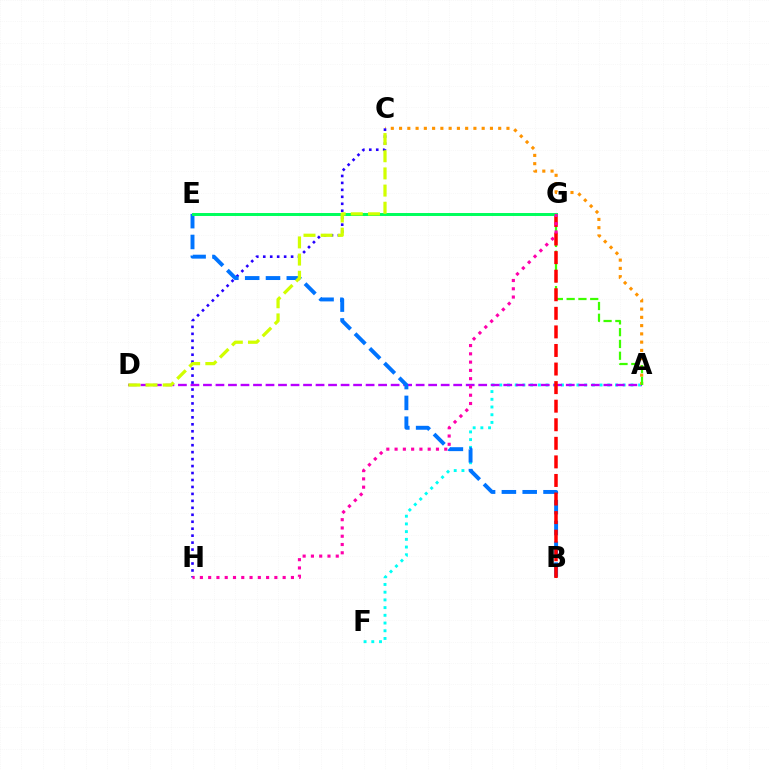{('A', 'F'): [{'color': '#00fff6', 'line_style': 'dotted', 'thickness': 2.1}], ('A', 'D'): [{'color': '#b900ff', 'line_style': 'dashed', 'thickness': 1.7}], ('A', 'C'): [{'color': '#ff9400', 'line_style': 'dotted', 'thickness': 2.24}], ('A', 'G'): [{'color': '#3dff00', 'line_style': 'dashed', 'thickness': 1.6}], ('C', 'H'): [{'color': '#2500ff', 'line_style': 'dotted', 'thickness': 1.89}], ('B', 'E'): [{'color': '#0074ff', 'line_style': 'dashed', 'thickness': 2.83}], ('B', 'G'): [{'color': '#ff0000', 'line_style': 'dashed', 'thickness': 2.52}], ('E', 'G'): [{'color': '#00ff5c', 'line_style': 'solid', 'thickness': 2.14}], ('G', 'H'): [{'color': '#ff00ac', 'line_style': 'dotted', 'thickness': 2.25}], ('C', 'D'): [{'color': '#d1ff00', 'line_style': 'dashed', 'thickness': 2.33}]}